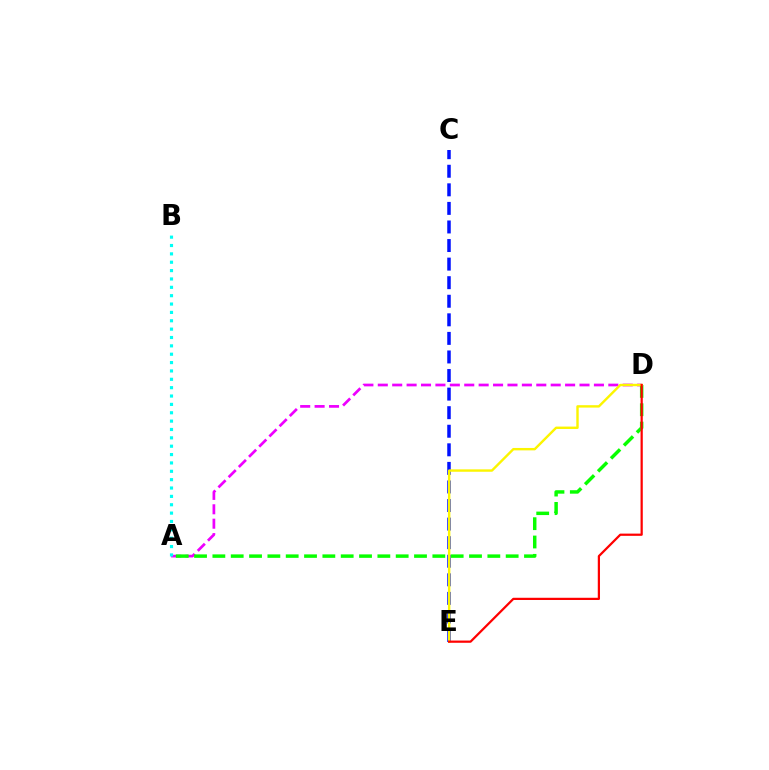{('C', 'E'): [{'color': '#0010ff', 'line_style': 'dashed', 'thickness': 2.52}], ('A', 'D'): [{'color': '#ee00ff', 'line_style': 'dashed', 'thickness': 1.96}, {'color': '#08ff00', 'line_style': 'dashed', 'thickness': 2.49}], ('D', 'E'): [{'color': '#fcf500', 'line_style': 'solid', 'thickness': 1.73}, {'color': '#ff0000', 'line_style': 'solid', 'thickness': 1.61}], ('A', 'B'): [{'color': '#00fff6', 'line_style': 'dotted', 'thickness': 2.27}]}